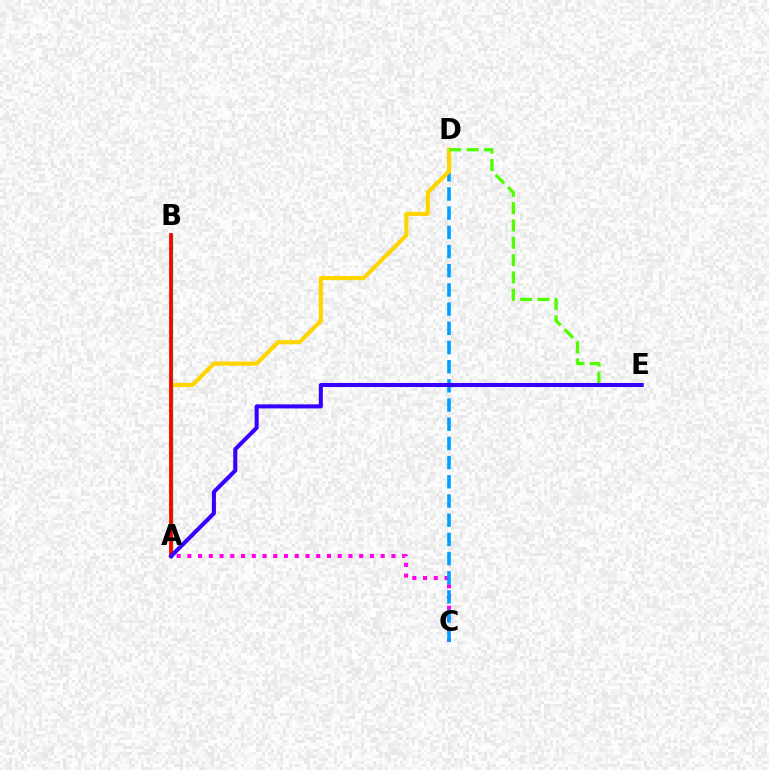{('A', 'C'): [{'color': '#ff00ed', 'line_style': 'dotted', 'thickness': 2.92}], ('C', 'D'): [{'color': '#009eff', 'line_style': 'dashed', 'thickness': 2.61}], ('A', 'D'): [{'color': '#ffd500', 'line_style': 'solid', 'thickness': 3.0}], ('A', 'B'): [{'color': '#00ff86', 'line_style': 'solid', 'thickness': 2.51}, {'color': '#ff0000', 'line_style': 'solid', 'thickness': 2.67}], ('D', 'E'): [{'color': '#4fff00', 'line_style': 'dashed', 'thickness': 2.36}], ('A', 'E'): [{'color': '#3700ff', 'line_style': 'solid', 'thickness': 2.92}]}